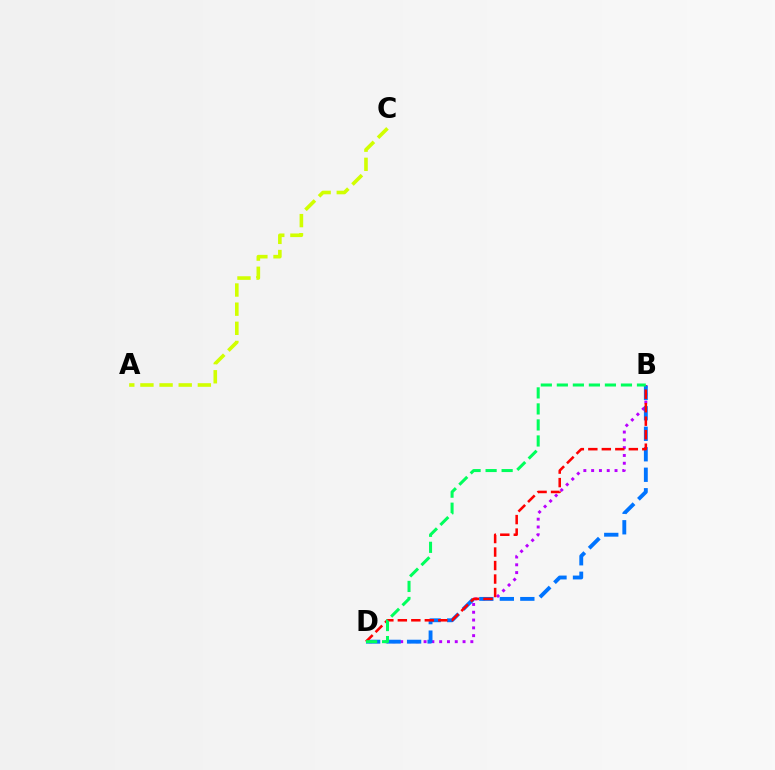{('B', 'D'): [{'color': '#b900ff', 'line_style': 'dotted', 'thickness': 2.12}, {'color': '#0074ff', 'line_style': 'dashed', 'thickness': 2.78}, {'color': '#ff0000', 'line_style': 'dashed', 'thickness': 1.83}, {'color': '#00ff5c', 'line_style': 'dashed', 'thickness': 2.18}], ('A', 'C'): [{'color': '#d1ff00', 'line_style': 'dashed', 'thickness': 2.6}]}